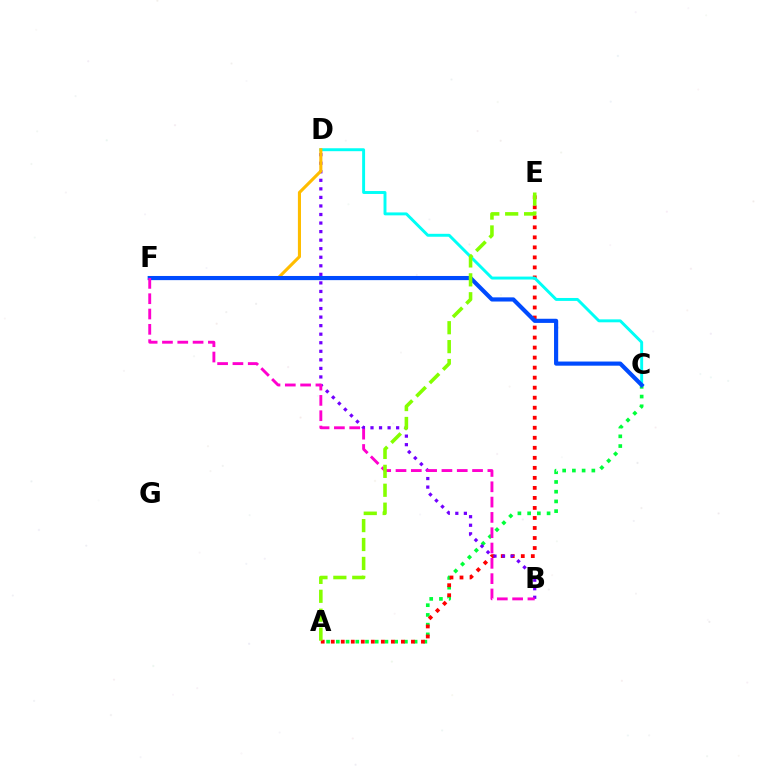{('A', 'C'): [{'color': '#00ff39', 'line_style': 'dotted', 'thickness': 2.64}], ('A', 'E'): [{'color': '#ff0000', 'line_style': 'dotted', 'thickness': 2.72}, {'color': '#84ff00', 'line_style': 'dashed', 'thickness': 2.57}], ('B', 'D'): [{'color': '#7200ff', 'line_style': 'dotted', 'thickness': 2.32}], ('C', 'D'): [{'color': '#00fff6', 'line_style': 'solid', 'thickness': 2.11}], ('D', 'F'): [{'color': '#ffbd00', 'line_style': 'solid', 'thickness': 2.23}], ('C', 'F'): [{'color': '#004bff', 'line_style': 'solid', 'thickness': 2.99}], ('B', 'F'): [{'color': '#ff00cf', 'line_style': 'dashed', 'thickness': 2.08}]}